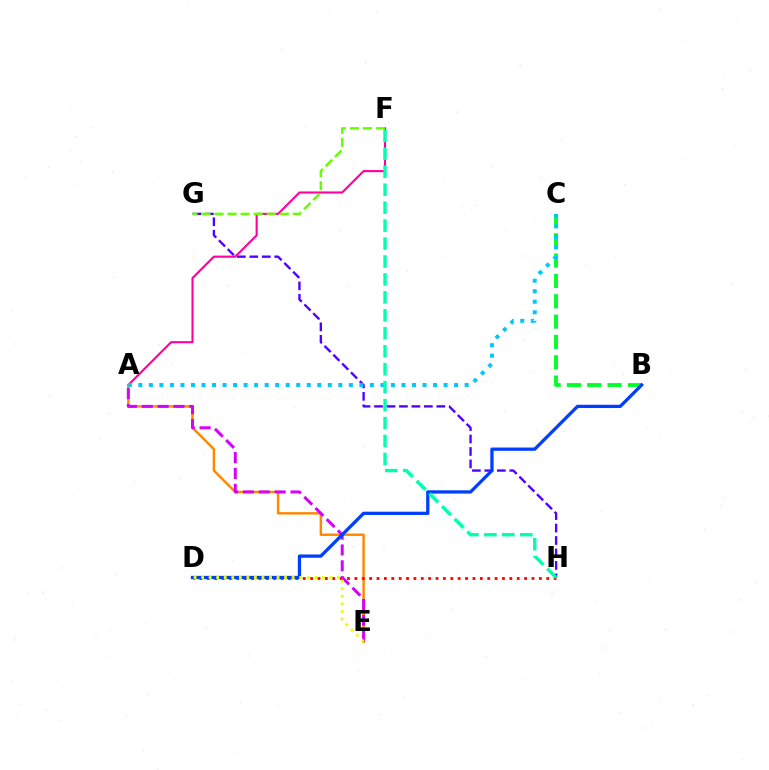{('G', 'H'): [{'color': '#4f00ff', 'line_style': 'dashed', 'thickness': 1.69}], ('A', 'F'): [{'color': '#ff00a0', 'line_style': 'solid', 'thickness': 1.52}], ('B', 'C'): [{'color': '#00ff27', 'line_style': 'dashed', 'thickness': 2.76}], ('F', 'G'): [{'color': '#66ff00', 'line_style': 'dashed', 'thickness': 1.77}], ('A', 'E'): [{'color': '#ff8800', 'line_style': 'solid', 'thickness': 1.75}, {'color': '#d600ff', 'line_style': 'dashed', 'thickness': 2.15}], ('D', 'H'): [{'color': '#ff0000', 'line_style': 'dotted', 'thickness': 2.0}], ('A', 'C'): [{'color': '#00c7ff', 'line_style': 'dotted', 'thickness': 2.86}], ('B', 'D'): [{'color': '#003fff', 'line_style': 'solid', 'thickness': 2.36}], ('F', 'H'): [{'color': '#00ffaf', 'line_style': 'dashed', 'thickness': 2.44}], ('D', 'E'): [{'color': '#eeff00', 'line_style': 'dotted', 'thickness': 2.05}]}